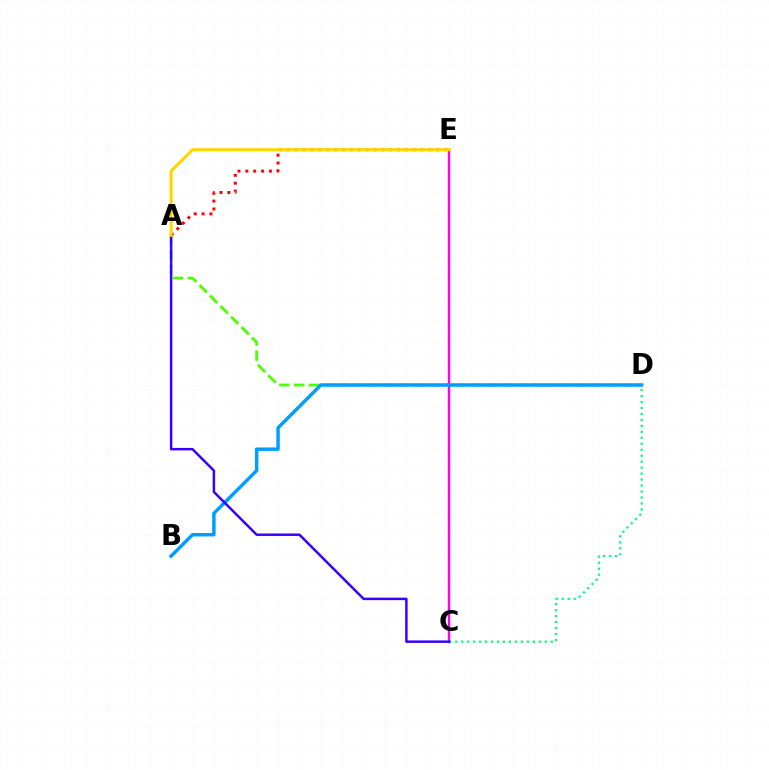{('A', 'D'): [{'color': '#4fff00', 'line_style': 'dashed', 'thickness': 2.01}], ('C', 'E'): [{'color': '#ff00ed', 'line_style': 'solid', 'thickness': 1.76}], ('A', 'E'): [{'color': '#ff0000', 'line_style': 'dotted', 'thickness': 2.14}, {'color': '#ffd500', 'line_style': 'solid', 'thickness': 2.21}], ('C', 'D'): [{'color': '#00ff86', 'line_style': 'dotted', 'thickness': 1.62}], ('B', 'D'): [{'color': '#009eff', 'line_style': 'solid', 'thickness': 2.48}], ('A', 'C'): [{'color': '#3700ff', 'line_style': 'solid', 'thickness': 1.79}]}